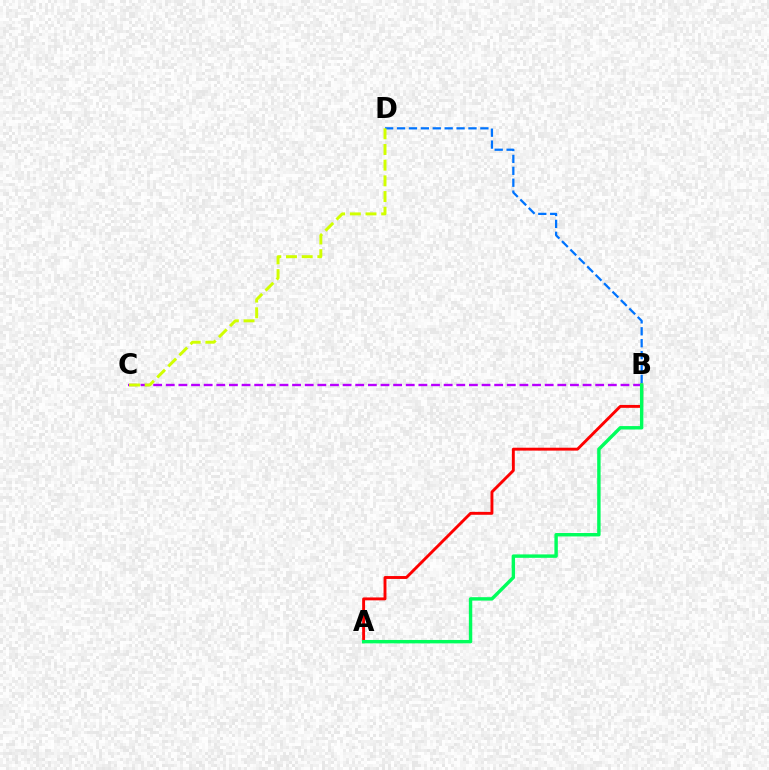{('A', 'B'): [{'color': '#ff0000', 'line_style': 'solid', 'thickness': 2.09}, {'color': '#00ff5c', 'line_style': 'solid', 'thickness': 2.46}], ('B', 'C'): [{'color': '#b900ff', 'line_style': 'dashed', 'thickness': 1.72}], ('B', 'D'): [{'color': '#0074ff', 'line_style': 'dashed', 'thickness': 1.62}], ('C', 'D'): [{'color': '#d1ff00', 'line_style': 'dashed', 'thickness': 2.13}]}